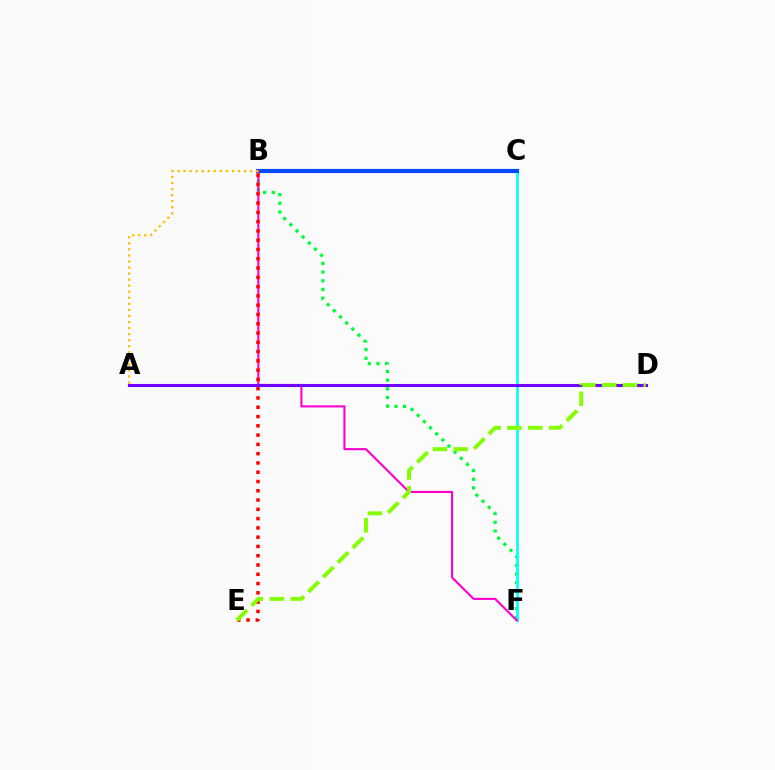{('B', 'F'): [{'color': '#00ff39', 'line_style': 'dotted', 'thickness': 2.36}, {'color': '#ff00cf', 'line_style': 'solid', 'thickness': 1.52}], ('C', 'F'): [{'color': '#00fff6', 'line_style': 'solid', 'thickness': 1.94}], ('B', 'C'): [{'color': '#004bff', 'line_style': 'solid', 'thickness': 2.97}], ('A', 'B'): [{'color': '#ffbd00', 'line_style': 'dotted', 'thickness': 1.64}], ('B', 'E'): [{'color': '#ff0000', 'line_style': 'dotted', 'thickness': 2.52}], ('A', 'D'): [{'color': '#7200ff', 'line_style': 'solid', 'thickness': 2.21}], ('D', 'E'): [{'color': '#84ff00', 'line_style': 'dashed', 'thickness': 2.83}]}